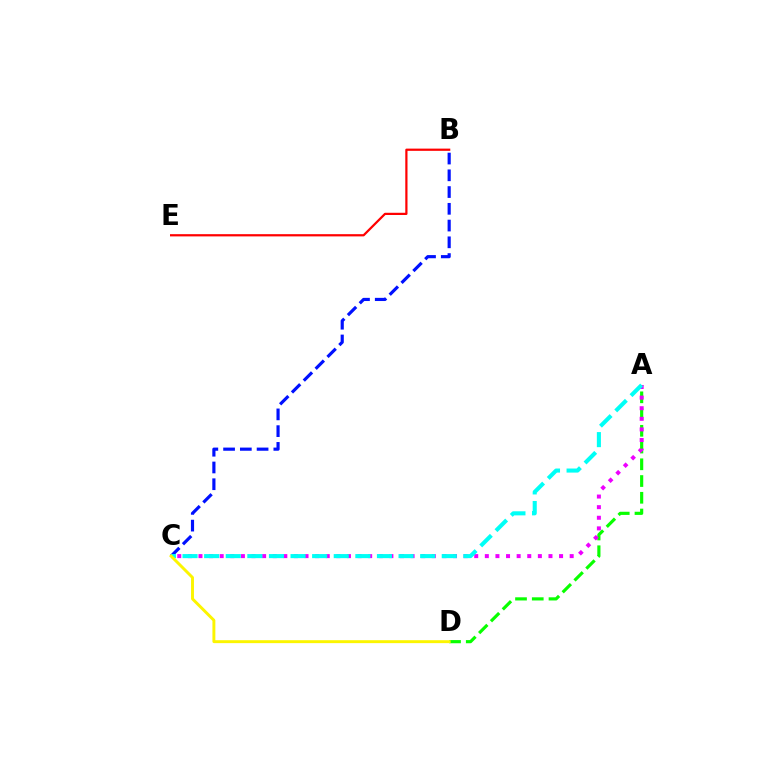{('B', 'E'): [{'color': '#ff0000', 'line_style': 'solid', 'thickness': 1.6}], ('B', 'C'): [{'color': '#0010ff', 'line_style': 'dashed', 'thickness': 2.28}], ('A', 'D'): [{'color': '#08ff00', 'line_style': 'dashed', 'thickness': 2.27}], ('A', 'C'): [{'color': '#ee00ff', 'line_style': 'dotted', 'thickness': 2.88}, {'color': '#00fff6', 'line_style': 'dashed', 'thickness': 2.93}], ('C', 'D'): [{'color': '#fcf500', 'line_style': 'solid', 'thickness': 2.11}]}